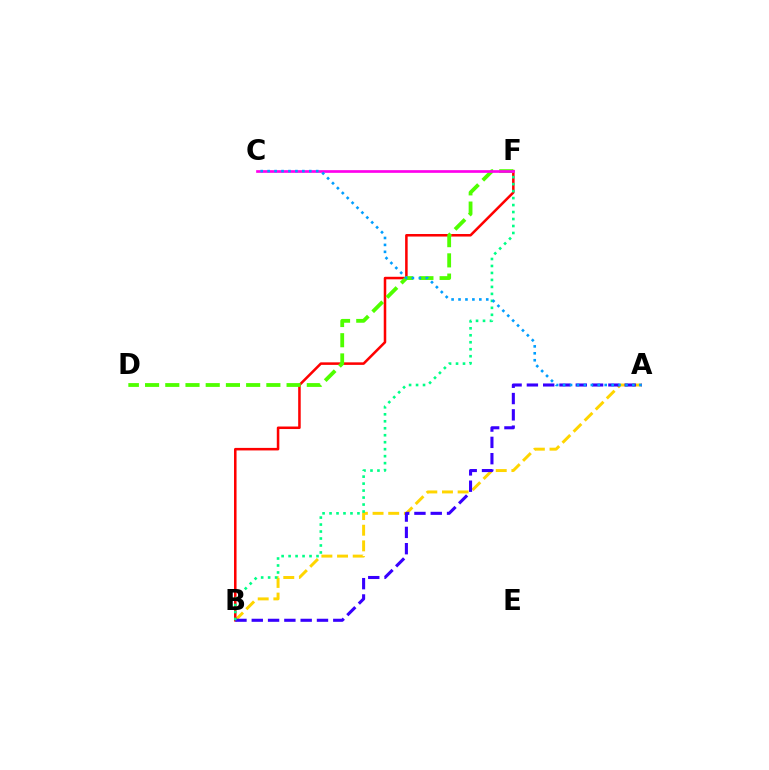{('A', 'B'): [{'color': '#ffd500', 'line_style': 'dashed', 'thickness': 2.13}, {'color': '#3700ff', 'line_style': 'dashed', 'thickness': 2.21}], ('B', 'F'): [{'color': '#ff0000', 'line_style': 'solid', 'thickness': 1.82}, {'color': '#00ff86', 'line_style': 'dotted', 'thickness': 1.9}], ('D', 'F'): [{'color': '#4fff00', 'line_style': 'dashed', 'thickness': 2.75}], ('C', 'F'): [{'color': '#ff00ed', 'line_style': 'solid', 'thickness': 1.93}], ('A', 'C'): [{'color': '#009eff', 'line_style': 'dotted', 'thickness': 1.88}]}